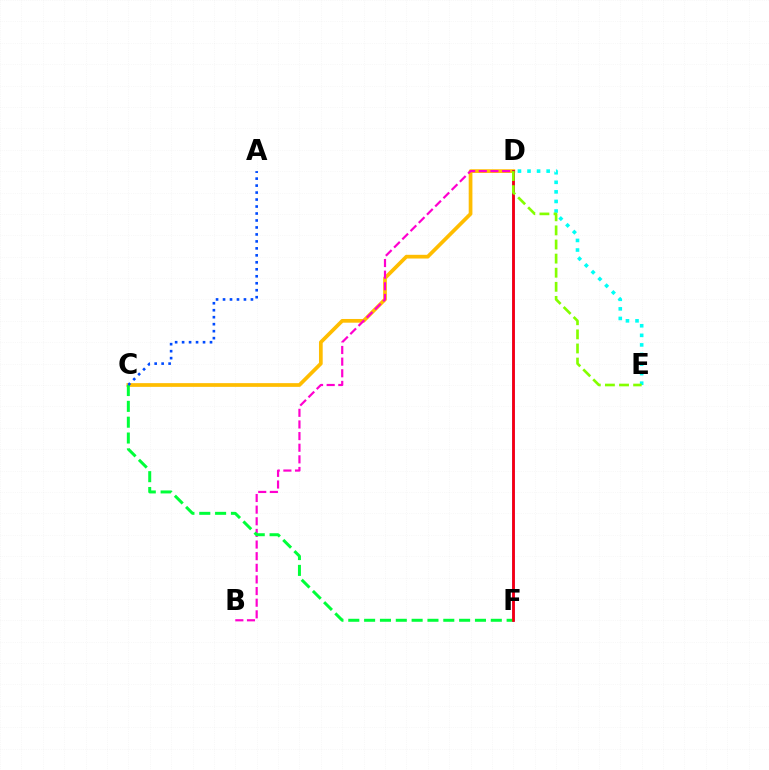{('C', 'D'): [{'color': '#ffbd00', 'line_style': 'solid', 'thickness': 2.68}], ('B', 'D'): [{'color': '#ff00cf', 'line_style': 'dashed', 'thickness': 1.58}], ('D', 'F'): [{'color': '#7200ff', 'line_style': 'solid', 'thickness': 1.84}, {'color': '#ff0000', 'line_style': 'solid', 'thickness': 1.86}], ('D', 'E'): [{'color': '#00fff6', 'line_style': 'dotted', 'thickness': 2.6}, {'color': '#84ff00', 'line_style': 'dashed', 'thickness': 1.92}], ('C', 'F'): [{'color': '#00ff39', 'line_style': 'dashed', 'thickness': 2.15}], ('A', 'C'): [{'color': '#004bff', 'line_style': 'dotted', 'thickness': 1.9}]}